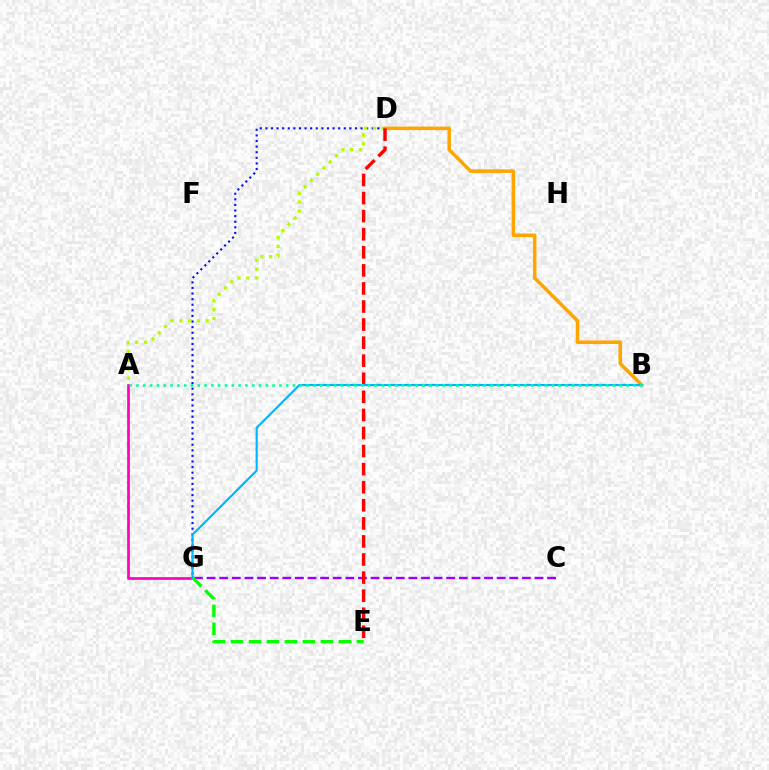{('A', 'G'): [{'color': '#ff00bd', 'line_style': 'solid', 'thickness': 1.95}], ('C', 'G'): [{'color': '#9b00ff', 'line_style': 'dashed', 'thickness': 1.71}], ('E', 'G'): [{'color': '#08ff00', 'line_style': 'dashed', 'thickness': 2.44}], ('D', 'G'): [{'color': '#0010ff', 'line_style': 'dotted', 'thickness': 1.52}], ('A', 'D'): [{'color': '#b3ff00', 'line_style': 'dotted', 'thickness': 2.4}], ('B', 'D'): [{'color': '#ffa500', 'line_style': 'solid', 'thickness': 2.54}], ('D', 'E'): [{'color': '#ff0000', 'line_style': 'dashed', 'thickness': 2.46}], ('B', 'G'): [{'color': '#00b5ff', 'line_style': 'solid', 'thickness': 1.53}], ('A', 'B'): [{'color': '#00ff9d', 'line_style': 'dotted', 'thickness': 1.85}]}